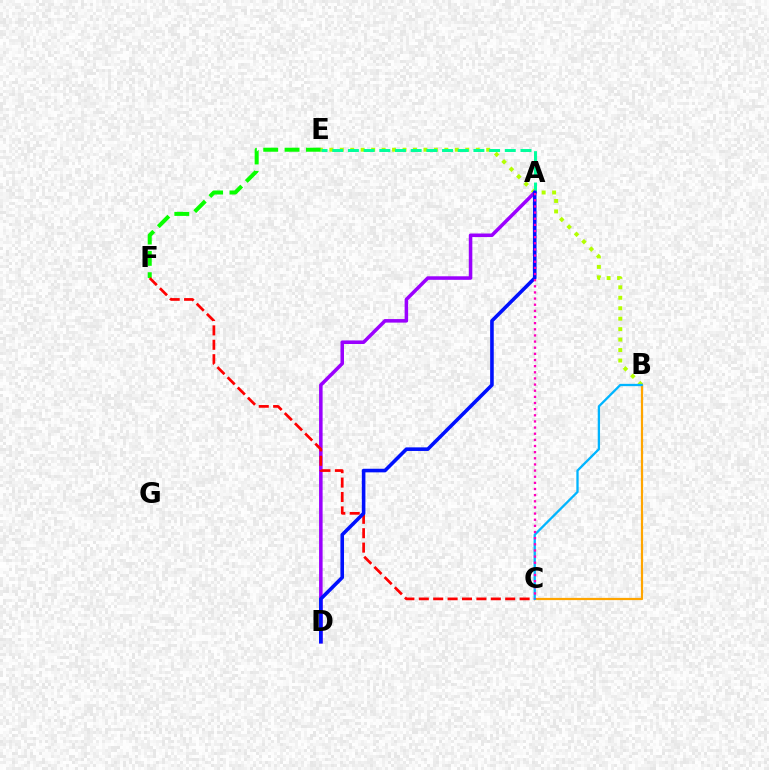{('E', 'F'): [{'color': '#08ff00', 'line_style': 'dashed', 'thickness': 2.9}], ('B', 'E'): [{'color': '#b3ff00', 'line_style': 'dotted', 'thickness': 2.84}], ('A', 'E'): [{'color': '#00ff9d', 'line_style': 'dashed', 'thickness': 2.13}], ('A', 'D'): [{'color': '#9b00ff', 'line_style': 'solid', 'thickness': 2.55}, {'color': '#0010ff', 'line_style': 'solid', 'thickness': 2.59}], ('C', 'F'): [{'color': '#ff0000', 'line_style': 'dashed', 'thickness': 1.96}], ('B', 'C'): [{'color': '#ffa500', 'line_style': 'solid', 'thickness': 1.6}, {'color': '#00b5ff', 'line_style': 'solid', 'thickness': 1.66}], ('A', 'C'): [{'color': '#ff00bd', 'line_style': 'dotted', 'thickness': 1.67}]}